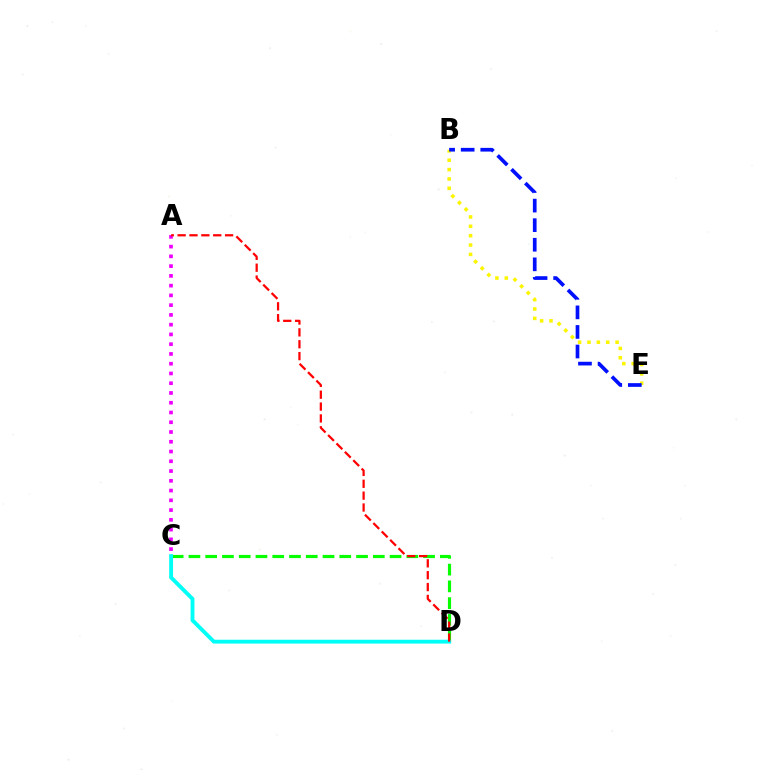{('C', 'D'): [{'color': '#08ff00', 'line_style': 'dashed', 'thickness': 2.28}, {'color': '#00fff6', 'line_style': 'solid', 'thickness': 2.78}], ('B', 'E'): [{'color': '#fcf500', 'line_style': 'dotted', 'thickness': 2.55}, {'color': '#0010ff', 'line_style': 'dashed', 'thickness': 2.66}], ('A', 'C'): [{'color': '#ee00ff', 'line_style': 'dotted', 'thickness': 2.65}], ('A', 'D'): [{'color': '#ff0000', 'line_style': 'dashed', 'thickness': 1.61}]}